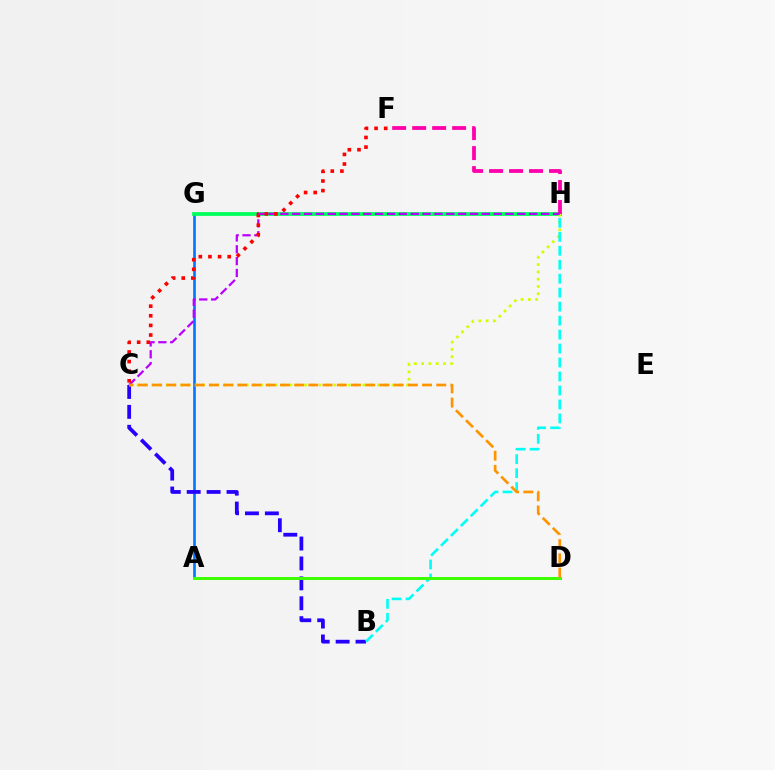{('A', 'G'): [{'color': '#0074ff', 'line_style': 'solid', 'thickness': 1.89}], ('G', 'H'): [{'color': '#00ff5c', 'line_style': 'solid', 'thickness': 2.72}], ('B', 'C'): [{'color': '#2500ff', 'line_style': 'dashed', 'thickness': 2.7}], ('F', 'H'): [{'color': '#ff00ac', 'line_style': 'dashed', 'thickness': 2.72}], ('C', 'H'): [{'color': '#d1ff00', 'line_style': 'dotted', 'thickness': 1.98}, {'color': '#b900ff', 'line_style': 'dashed', 'thickness': 1.61}], ('B', 'H'): [{'color': '#00fff6', 'line_style': 'dashed', 'thickness': 1.9}], ('A', 'D'): [{'color': '#3dff00', 'line_style': 'solid', 'thickness': 2.16}], ('C', 'F'): [{'color': '#ff0000', 'line_style': 'dotted', 'thickness': 2.61}], ('C', 'D'): [{'color': '#ff9400', 'line_style': 'dashed', 'thickness': 1.93}]}